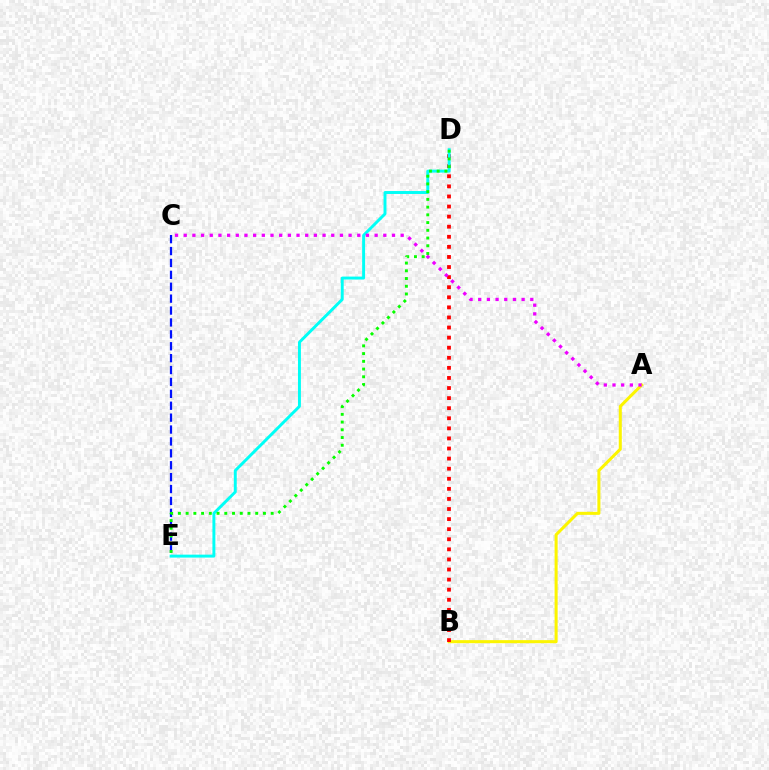{('A', 'B'): [{'color': '#fcf500', 'line_style': 'solid', 'thickness': 2.19}], ('C', 'E'): [{'color': '#0010ff', 'line_style': 'dashed', 'thickness': 1.62}], ('B', 'D'): [{'color': '#ff0000', 'line_style': 'dotted', 'thickness': 2.74}], ('D', 'E'): [{'color': '#00fff6', 'line_style': 'solid', 'thickness': 2.12}, {'color': '#08ff00', 'line_style': 'dotted', 'thickness': 2.1}], ('A', 'C'): [{'color': '#ee00ff', 'line_style': 'dotted', 'thickness': 2.36}]}